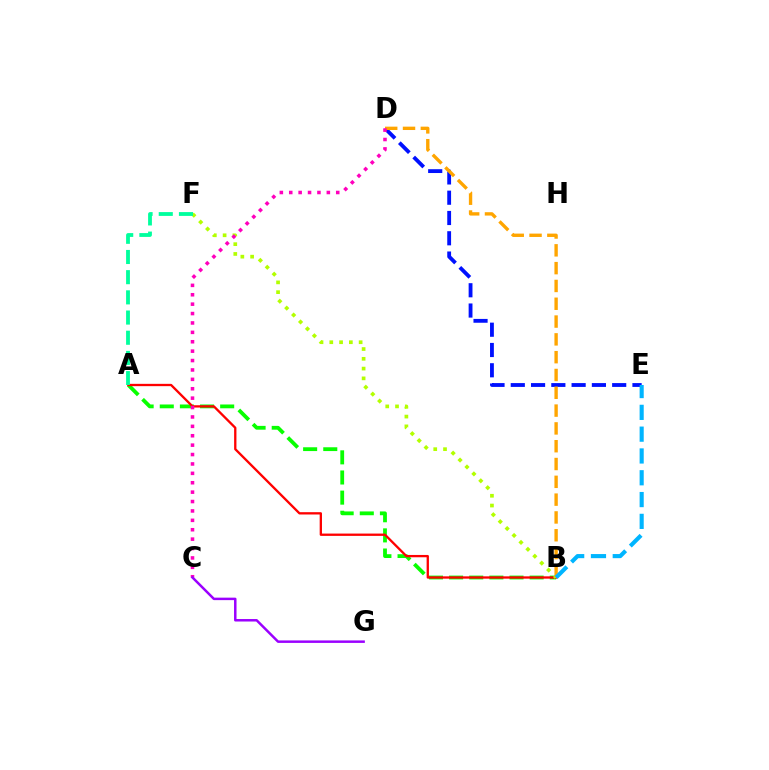{('A', 'B'): [{'color': '#08ff00', 'line_style': 'dashed', 'thickness': 2.74}, {'color': '#ff0000', 'line_style': 'solid', 'thickness': 1.67}], ('D', 'E'): [{'color': '#0010ff', 'line_style': 'dashed', 'thickness': 2.76}], ('B', 'F'): [{'color': '#b3ff00', 'line_style': 'dotted', 'thickness': 2.66}], ('B', 'D'): [{'color': '#ffa500', 'line_style': 'dashed', 'thickness': 2.42}], ('C', 'D'): [{'color': '#ff00bd', 'line_style': 'dotted', 'thickness': 2.55}], ('C', 'G'): [{'color': '#9b00ff', 'line_style': 'solid', 'thickness': 1.79}], ('B', 'E'): [{'color': '#00b5ff', 'line_style': 'dashed', 'thickness': 2.96}], ('A', 'F'): [{'color': '#00ff9d', 'line_style': 'dashed', 'thickness': 2.74}]}